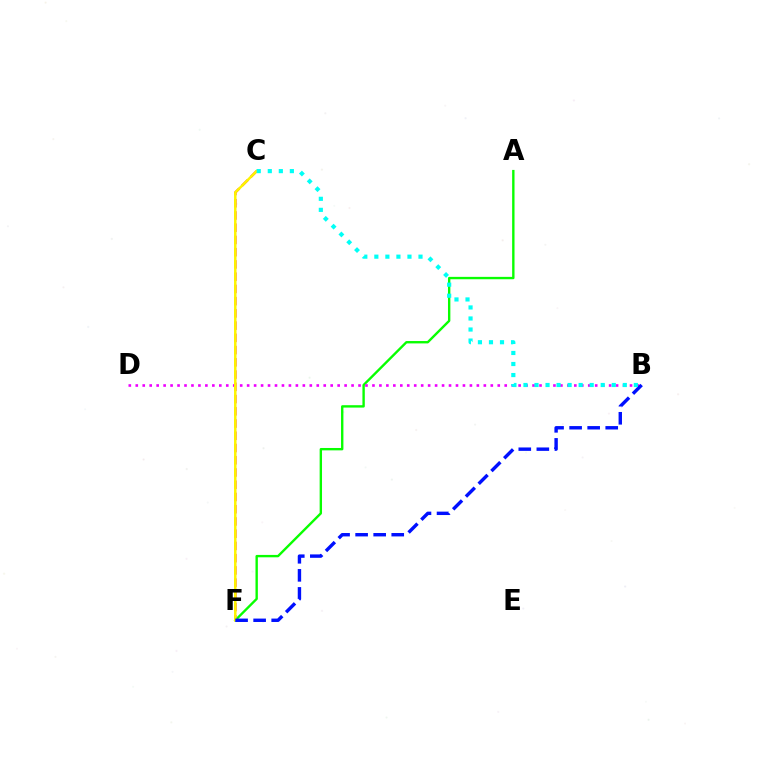{('C', 'F'): [{'color': '#ff0000', 'line_style': 'dashed', 'thickness': 1.66}, {'color': '#fcf500', 'line_style': 'solid', 'thickness': 1.79}], ('A', 'F'): [{'color': '#08ff00', 'line_style': 'solid', 'thickness': 1.71}], ('B', 'D'): [{'color': '#ee00ff', 'line_style': 'dotted', 'thickness': 1.89}], ('B', 'F'): [{'color': '#0010ff', 'line_style': 'dashed', 'thickness': 2.45}], ('B', 'C'): [{'color': '#00fff6', 'line_style': 'dotted', 'thickness': 3.0}]}